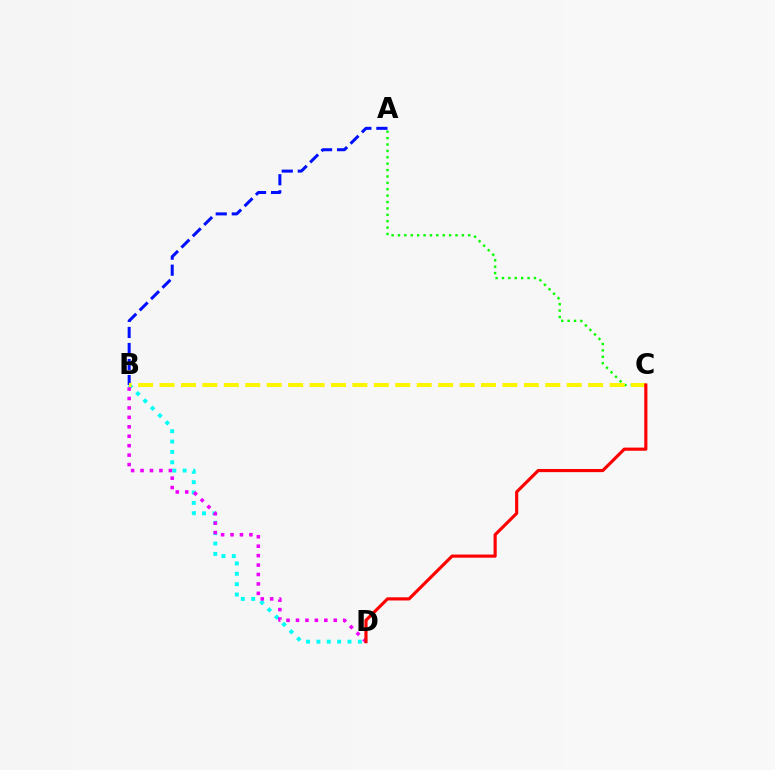{('A', 'B'): [{'color': '#0010ff', 'line_style': 'dashed', 'thickness': 2.18}], ('B', 'D'): [{'color': '#00fff6', 'line_style': 'dotted', 'thickness': 2.81}, {'color': '#ee00ff', 'line_style': 'dotted', 'thickness': 2.56}], ('A', 'C'): [{'color': '#08ff00', 'line_style': 'dotted', 'thickness': 1.74}], ('B', 'C'): [{'color': '#fcf500', 'line_style': 'dashed', 'thickness': 2.91}], ('C', 'D'): [{'color': '#ff0000', 'line_style': 'solid', 'thickness': 2.27}]}